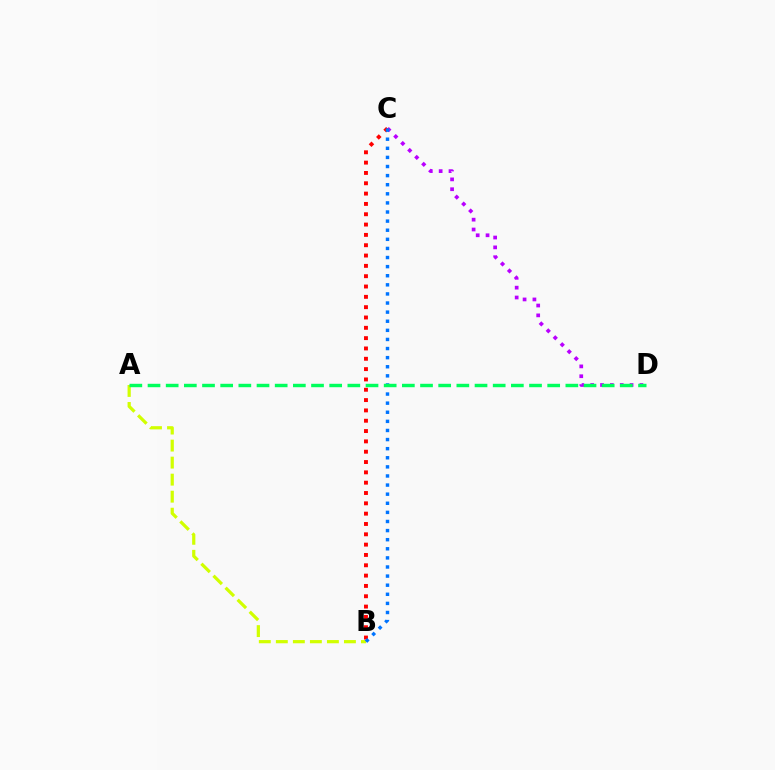{('C', 'D'): [{'color': '#b900ff', 'line_style': 'dotted', 'thickness': 2.68}], ('B', 'C'): [{'color': '#ff0000', 'line_style': 'dotted', 'thickness': 2.81}, {'color': '#0074ff', 'line_style': 'dotted', 'thickness': 2.47}], ('A', 'B'): [{'color': '#d1ff00', 'line_style': 'dashed', 'thickness': 2.31}], ('A', 'D'): [{'color': '#00ff5c', 'line_style': 'dashed', 'thickness': 2.47}]}